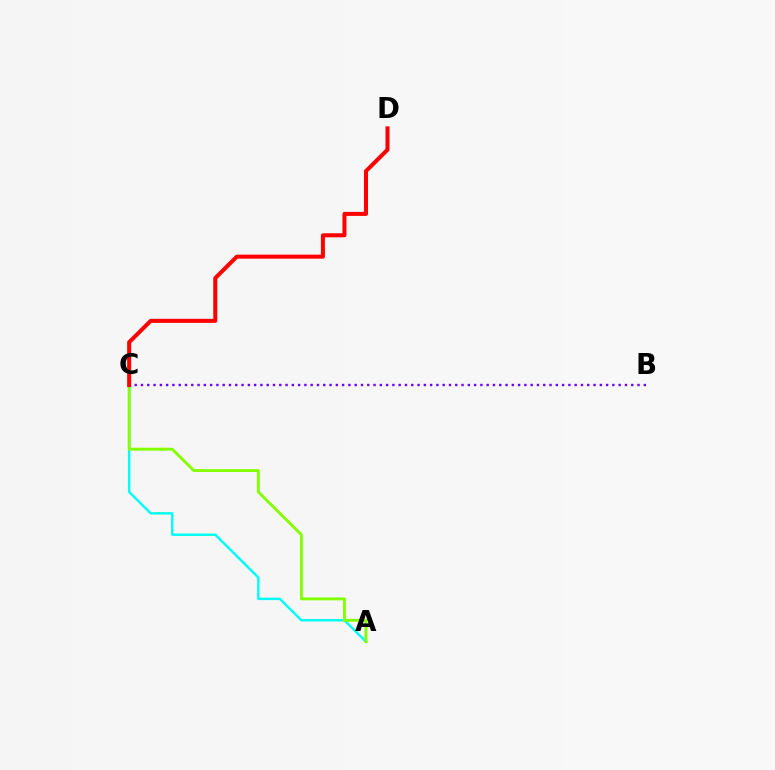{('B', 'C'): [{'color': '#7200ff', 'line_style': 'dotted', 'thickness': 1.71}], ('A', 'C'): [{'color': '#00fff6', 'line_style': 'solid', 'thickness': 1.75}, {'color': '#84ff00', 'line_style': 'solid', 'thickness': 2.08}], ('C', 'D'): [{'color': '#ff0000', 'line_style': 'solid', 'thickness': 2.9}]}